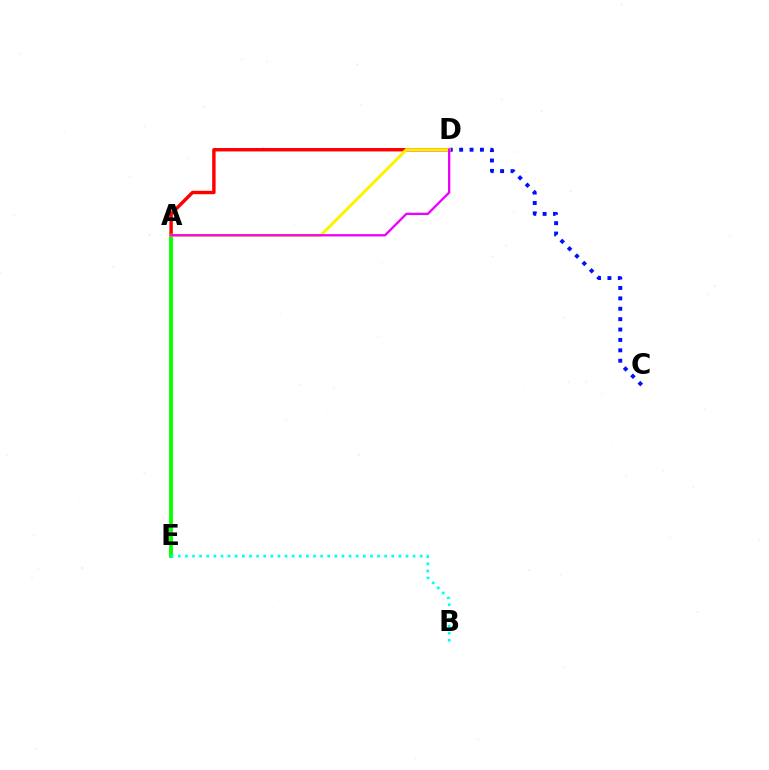{('C', 'D'): [{'color': '#0010ff', 'line_style': 'dotted', 'thickness': 2.82}], ('A', 'E'): [{'color': '#08ff00', 'line_style': 'solid', 'thickness': 2.78}], ('A', 'D'): [{'color': '#ff0000', 'line_style': 'solid', 'thickness': 2.46}, {'color': '#fcf500', 'line_style': 'solid', 'thickness': 2.21}, {'color': '#ee00ff', 'line_style': 'solid', 'thickness': 1.67}], ('B', 'E'): [{'color': '#00fff6', 'line_style': 'dotted', 'thickness': 1.93}]}